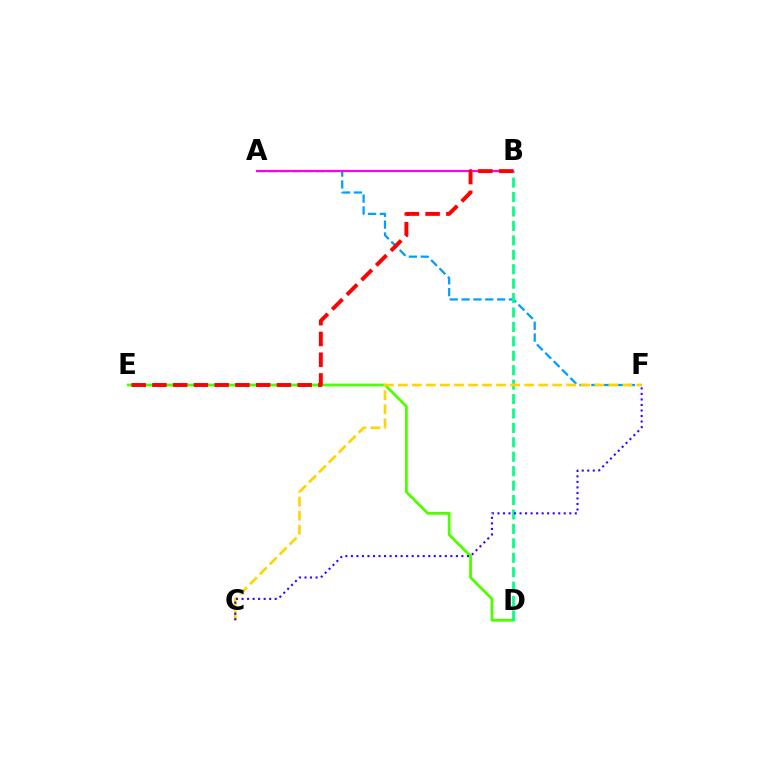{('A', 'F'): [{'color': '#009eff', 'line_style': 'dashed', 'thickness': 1.61}], ('D', 'E'): [{'color': '#4fff00', 'line_style': 'solid', 'thickness': 2.01}], ('B', 'D'): [{'color': '#00ff86', 'line_style': 'dashed', 'thickness': 1.96}], ('A', 'B'): [{'color': '#ff00ed', 'line_style': 'solid', 'thickness': 1.57}], ('B', 'E'): [{'color': '#ff0000', 'line_style': 'dashed', 'thickness': 2.82}], ('C', 'F'): [{'color': '#ffd500', 'line_style': 'dashed', 'thickness': 1.91}, {'color': '#3700ff', 'line_style': 'dotted', 'thickness': 1.5}]}